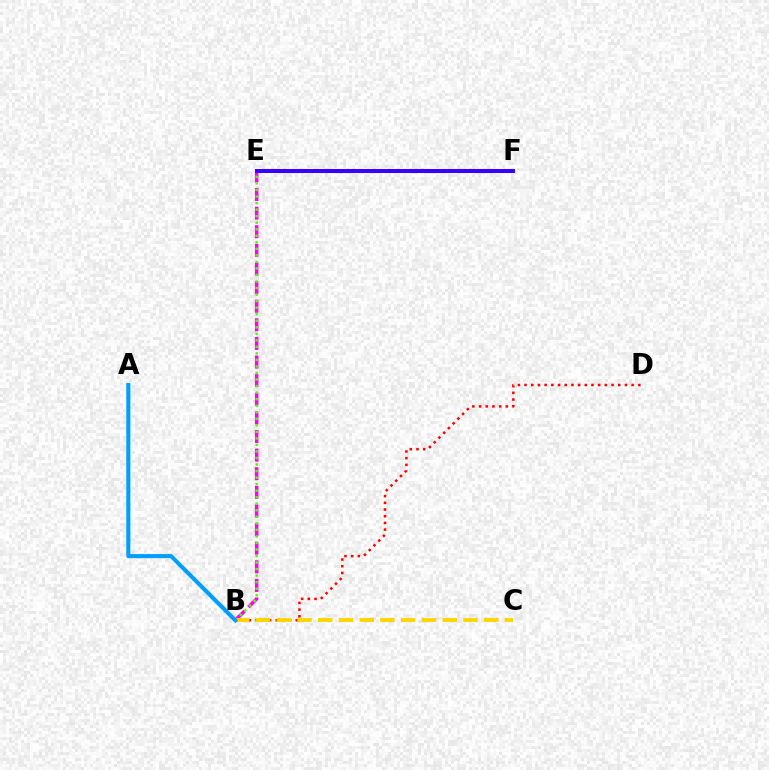{('B', 'E'): [{'color': '#ff00ed', 'line_style': 'dashed', 'thickness': 2.53}, {'color': '#4fff00', 'line_style': 'dotted', 'thickness': 1.78}], ('B', 'D'): [{'color': '#ff0000', 'line_style': 'dotted', 'thickness': 1.82}], ('E', 'F'): [{'color': '#00ff86', 'line_style': 'dashed', 'thickness': 2.15}, {'color': '#3700ff', 'line_style': 'solid', 'thickness': 2.9}], ('B', 'C'): [{'color': '#ffd500', 'line_style': 'dashed', 'thickness': 2.82}], ('A', 'B'): [{'color': '#009eff', 'line_style': 'solid', 'thickness': 2.94}]}